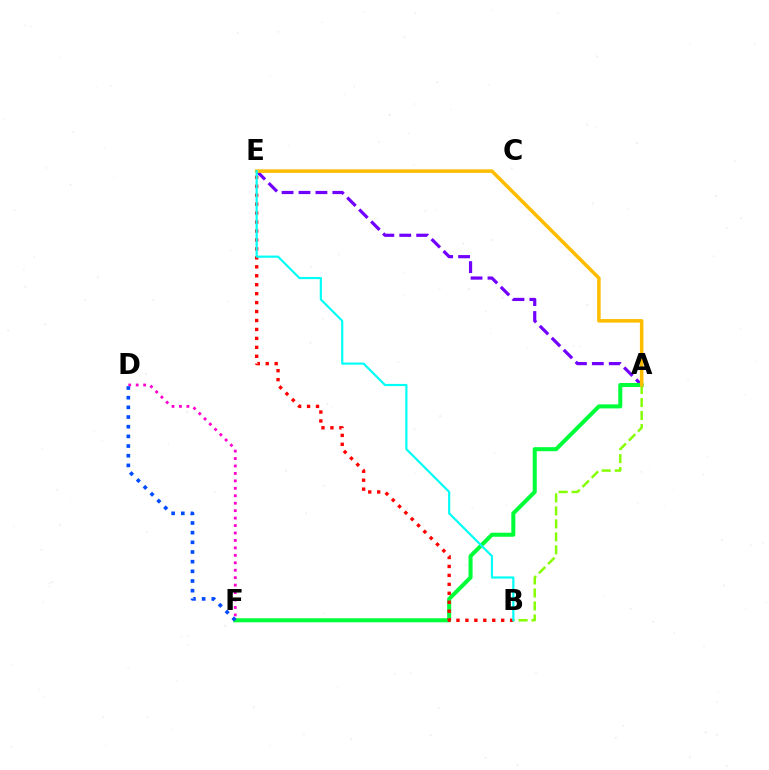{('D', 'F'): [{'color': '#ff00cf', 'line_style': 'dotted', 'thickness': 2.02}, {'color': '#004bff', 'line_style': 'dotted', 'thickness': 2.63}], ('A', 'E'): [{'color': '#7200ff', 'line_style': 'dashed', 'thickness': 2.3}, {'color': '#ffbd00', 'line_style': 'solid', 'thickness': 2.55}], ('A', 'B'): [{'color': '#84ff00', 'line_style': 'dashed', 'thickness': 1.76}], ('A', 'F'): [{'color': '#00ff39', 'line_style': 'solid', 'thickness': 2.91}], ('B', 'E'): [{'color': '#ff0000', 'line_style': 'dotted', 'thickness': 2.43}, {'color': '#00fff6', 'line_style': 'solid', 'thickness': 1.57}]}